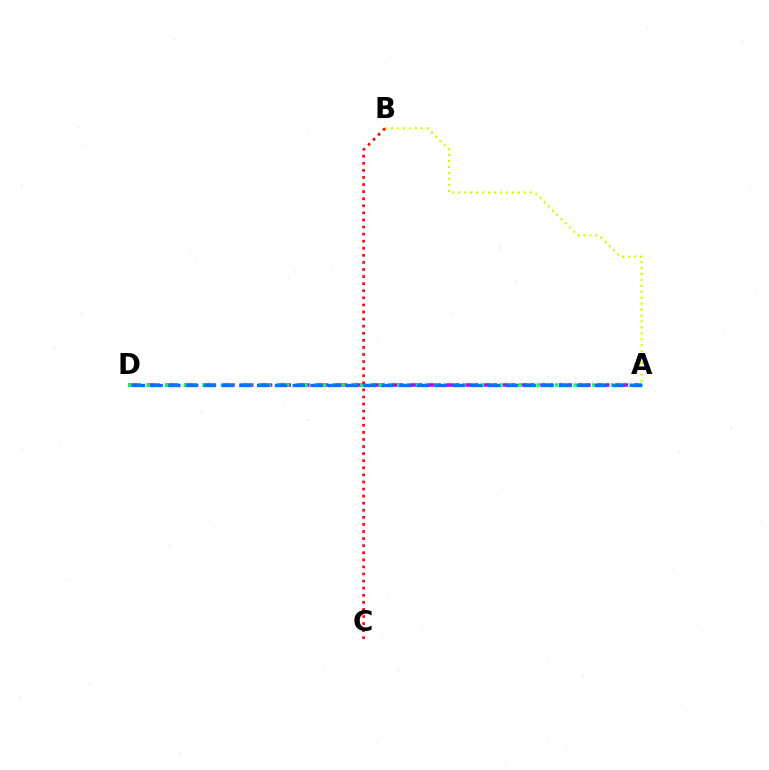{('A', 'D'): [{'color': '#b900ff', 'line_style': 'dashed', 'thickness': 2.55}, {'color': '#00ff5c', 'line_style': 'dotted', 'thickness': 2.52}, {'color': '#0074ff', 'line_style': 'dashed', 'thickness': 2.41}], ('A', 'B'): [{'color': '#d1ff00', 'line_style': 'dotted', 'thickness': 1.62}], ('B', 'C'): [{'color': '#ff0000', 'line_style': 'dotted', 'thickness': 1.92}]}